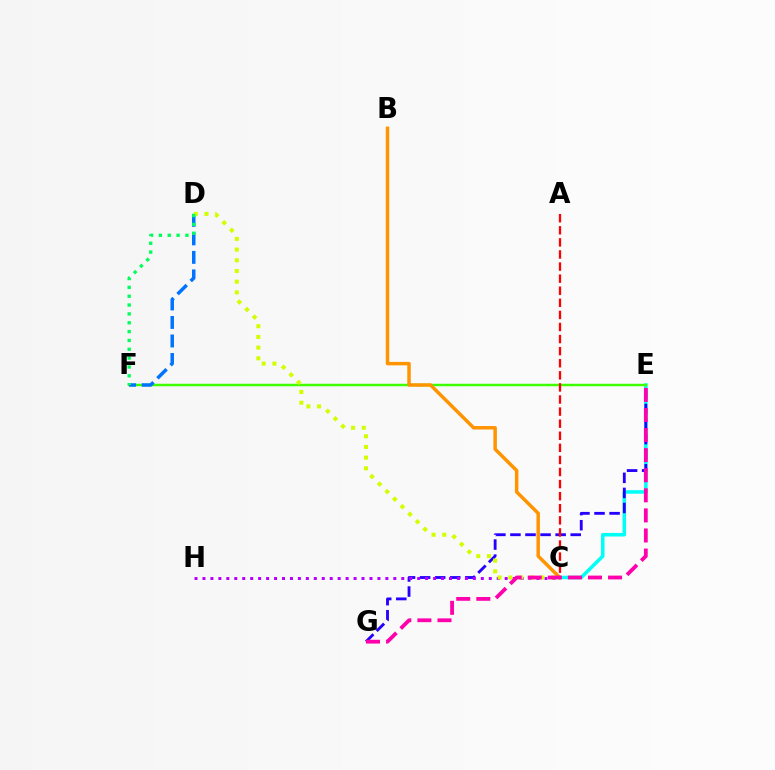{('C', 'E'): [{'color': '#00fff6', 'line_style': 'solid', 'thickness': 2.55}], ('E', 'G'): [{'color': '#2500ff', 'line_style': 'dashed', 'thickness': 2.05}, {'color': '#ff00ac', 'line_style': 'dashed', 'thickness': 2.73}], ('E', 'F'): [{'color': '#3dff00', 'line_style': 'solid', 'thickness': 1.77}], ('A', 'C'): [{'color': '#ff0000', 'line_style': 'dashed', 'thickness': 1.64}], ('D', 'F'): [{'color': '#0074ff', 'line_style': 'dashed', 'thickness': 2.51}, {'color': '#00ff5c', 'line_style': 'dotted', 'thickness': 2.4}], ('C', 'H'): [{'color': '#b900ff', 'line_style': 'dotted', 'thickness': 2.16}], ('C', 'D'): [{'color': '#d1ff00', 'line_style': 'dotted', 'thickness': 2.91}], ('B', 'C'): [{'color': '#ff9400', 'line_style': 'solid', 'thickness': 2.5}]}